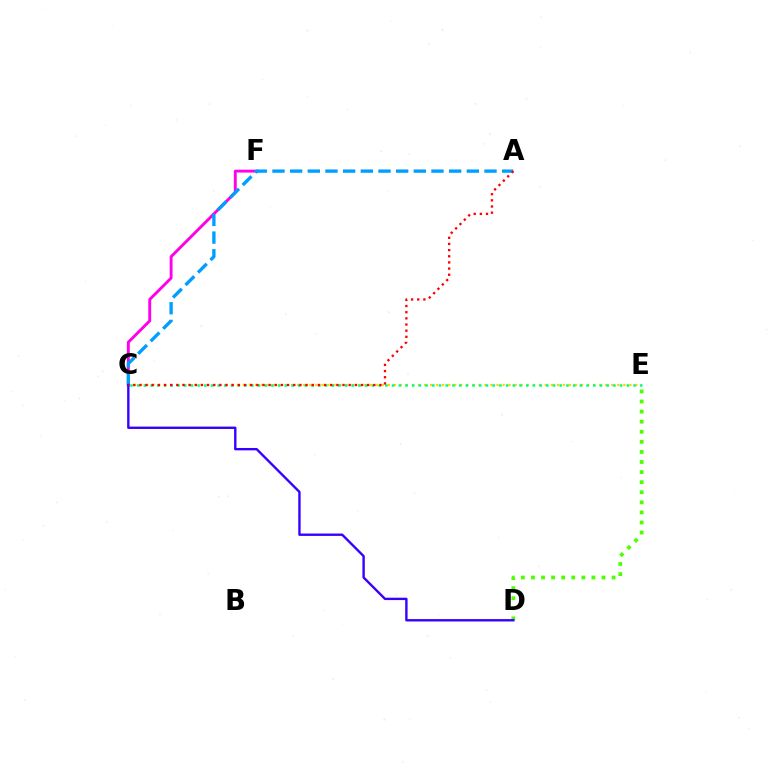{('C', 'E'): [{'color': '#ffd500', 'line_style': 'dotted', 'thickness': 1.64}, {'color': '#00ff86', 'line_style': 'dotted', 'thickness': 1.82}], ('C', 'F'): [{'color': '#ff00ed', 'line_style': 'solid', 'thickness': 2.08}], ('A', 'C'): [{'color': '#009eff', 'line_style': 'dashed', 'thickness': 2.4}, {'color': '#ff0000', 'line_style': 'dotted', 'thickness': 1.67}], ('D', 'E'): [{'color': '#4fff00', 'line_style': 'dotted', 'thickness': 2.74}], ('C', 'D'): [{'color': '#3700ff', 'line_style': 'solid', 'thickness': 1.71}]}